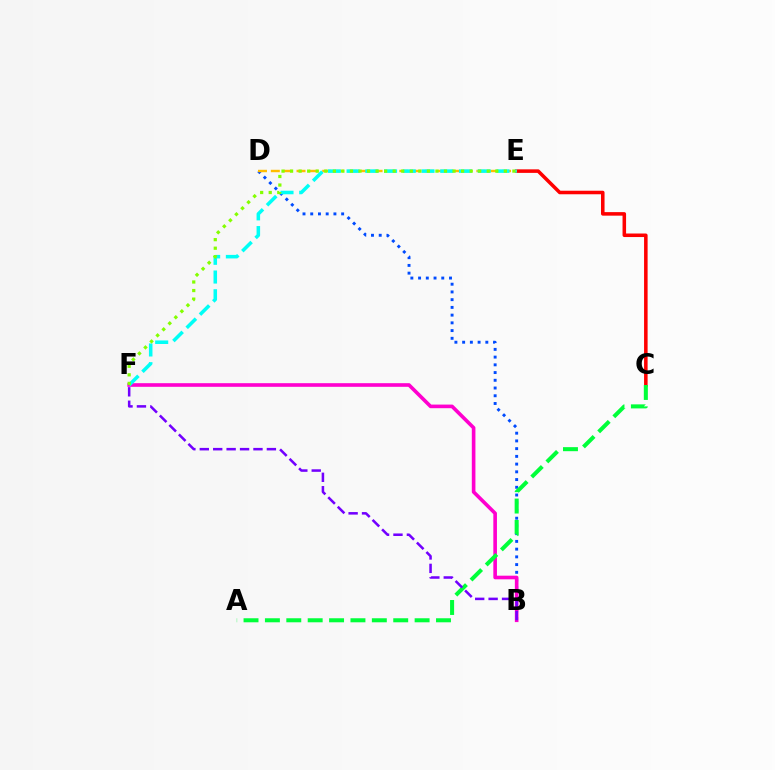{('B', 'D'): [{'color': '#004bff', 'line_style': 'dotted', 'thickness': 2.1}], ('B', 'F'): [{'color': '#ff00cf', 'line_style': 'solid', 'thickness': 2.61}, {'color': '#7200ff', 'line_style': 'dashed', 'thickness': 1.82}], ('C', 'E'): [{'color': '#ff0000', 'line_style': 'solid', 'thickness': 2.55}], ('D', 'E'): [{'color': '#ffbd00', 'line_style': 'dashed', 'thickness': 1.75}], ('A', 'C'): [{'color': '#00ff39', 'line_style': 'dashed', 'thickness': 2.91}], ('E', 'F'): [{'color': '#00fff6', 'line_style': 'dashed', 'thickness': 2.54}, {'color': '#84ff00', 'line_style': 'dotted', 'thickness': 2.32}]}